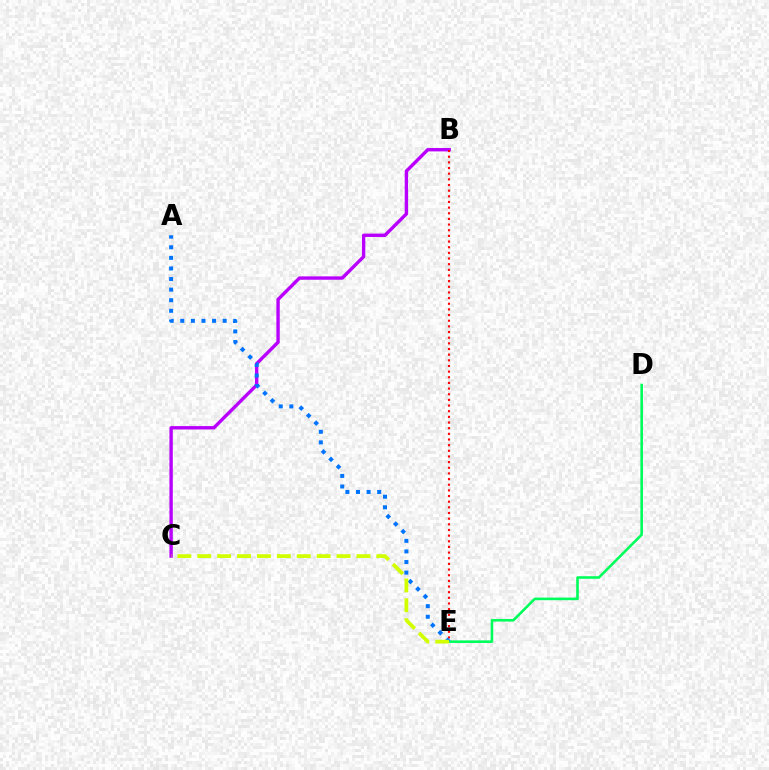{('D', 'E'): [{'color': '#00ff5c', 'line_style': 'solid', 'thickness': 1.88}], ('B', 'C'): [{'color': '#b900ff', 'line_style': 'solid', 'thickness': 2.43}], ('B', 'E'): [{'color': '#ff0000', 'line_style': 'dotted', 'thickness': 1.54}], ('A', 'E'): [{'color': '#0074ff', 'line_style': 'dotted', 'thickness': 2.88}], ('C', 'E'): [{'color': '#d1ff00', 'line_style': 'dashed', 'thickness': 2.7}]}